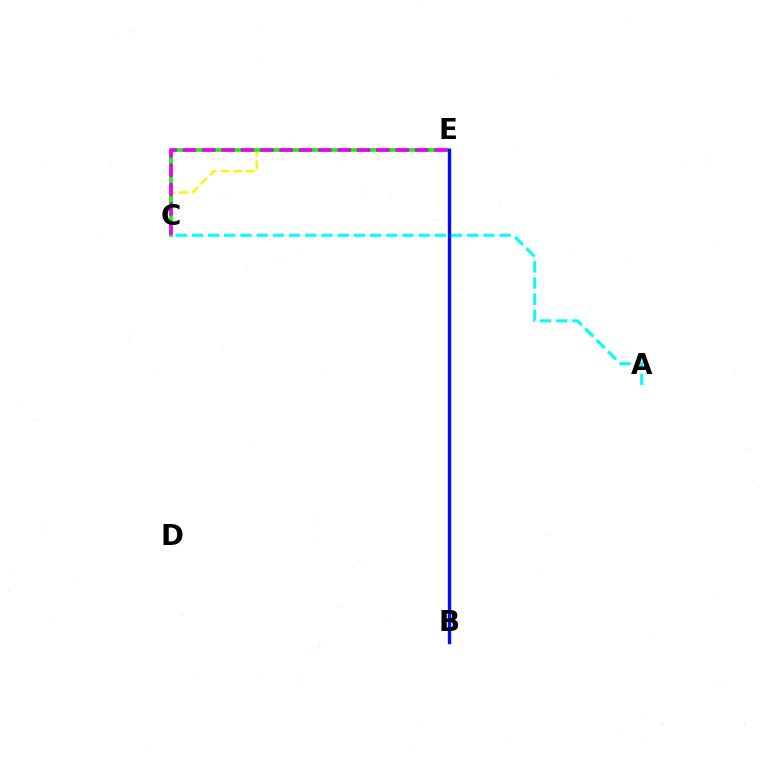{('B', 'E'): [{'color': '#ff0000', 'line_style': 'dashed', 'thickness': 1.87}, {'color': '#0010ff', 'line_style': 'solid', 'thickness': 2.43}], ('C', 'E'): [{'color': '#fcf500', 'line_style': 'dashed', 'thickness': 1.72}, {'color': '#08ff00', 'line_style': 'solid', 'thickness': 2.66}, {'color': '#ee00ff', 'line_style': 'dashed', 'thickness': 2.63}], ('A', 'C'): [{'color': '#00fff6', 'line_style': 'dashed', 'thickness': 2.2}]}